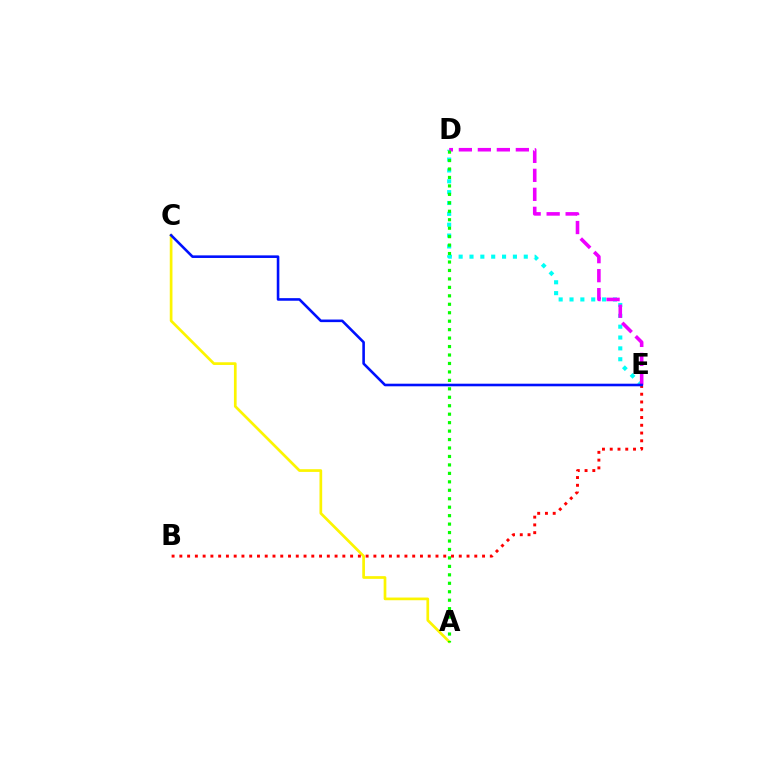{('A', 'C'): [{'color': '#fcf500', 'line_style': 'solid', 'thickness': 1.94}], ('D', 'E'): [{'color': '#00fff6', 'line_style': 'dotted', 'thickness': 2.95}, {'color': '#ee00ff', 'line_style': 'dashed', 'thickness': 2.58}], ('A', 'D'): [{'color': '#08ff00', 'line_style': 'dotted', 'thickness': 2.3}], ('B', 'E'): [{'color': '#ff0000', 'line_style': 'dotted', 'thickness': 2.11}], ('C', 'E'): [{'color': '#0010ff', 'line_style': 'solid', 'thickness': 1.87}]}